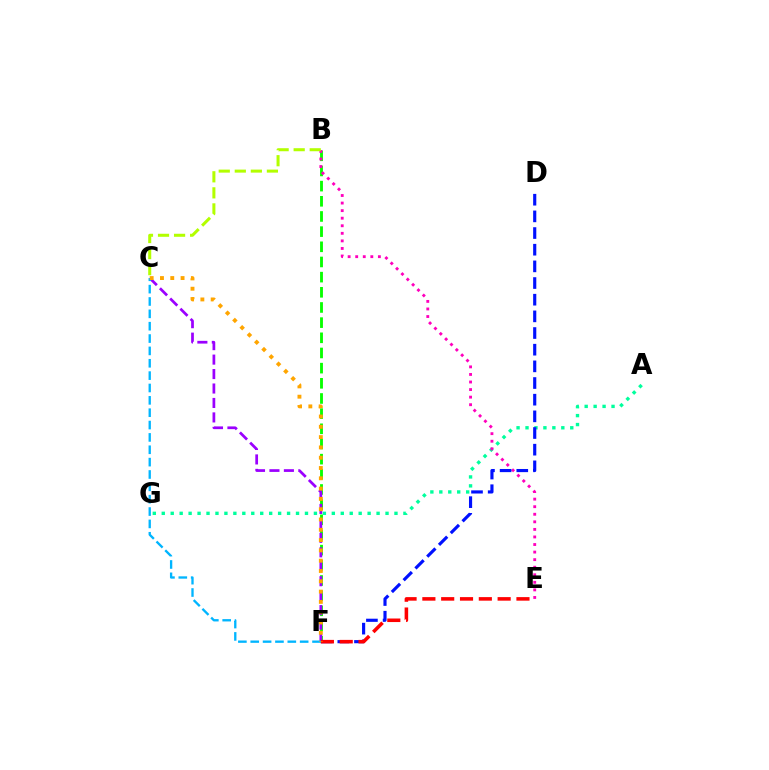{('B', 'F'): [{'color': '#08ff00', 'line_style': 'dashed', 'thickness': 2.06}], ('A', 'G'): [{'color': '#00ff9d', 'line_style': 'dotted', 'thickness': 2.43}], ('C', 'F'): [{'color': '#9b00ff', 'line_style': 'dashed', 'thickness': 1.96}, {'color': '#00b5ff', 'line_style': 'dashed', 'thickness': 1.68}, {'color': '#ffa500', 'line_style': 'dotted', 'thickness': 2.8}], ('B', 'E'): [{'color': '#ff00bd', 'line_style': 'dotted', 'thickness': 2.05}], ('D', 'F'): [{'color': '#0010ff', 'line_style': 'dashed', 'thickness': 2.26}], ('B', 'C'): [{'color': '#b3ff00', 'line_style': 'dashed', 'thickness': 2.18}], ('E', 'F'): [{'color': '#ff0000', 'line_style': 'dashed', 'thickness': 2.56}]}